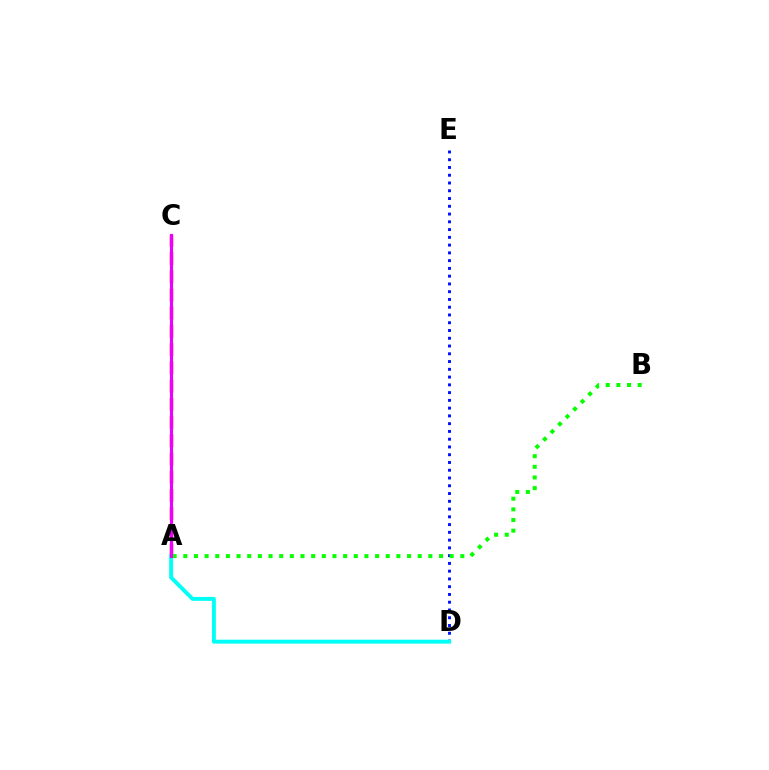{('A', 'C'): [{'color': '#ff0000', 'line_style': 'dashed', 'thickness': 2.48}, {'color': '#fcf500', 'line_style': 'solid', 'thickness': 2.08}, {'color': '#ee00ff', 'line_style': 'solid', 'thickness': 2.25}], ('D', 'E'): [{'color': '#0010ff', 'line_style': 'dotted', 'thickness': 2.11}], ('A', 'D'): [{'color': '#00fff6', 'line_style': 'solid', 'thickness': 2.82}], ('A', 'B'): [{'color': '#08ff00', 'line_style': 'dotted', 'thickness': 2.89}]}